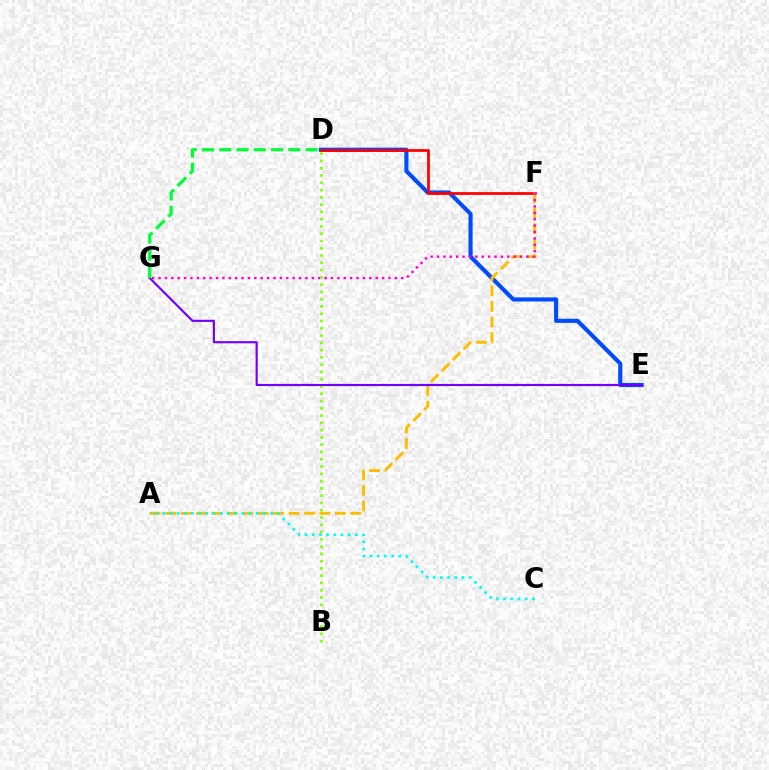{('D', 'E'): [{'color': '#004bff', 'line_style': 'solid', 'thickness': 2.96}], ('D', 'F'): [{'color': '#ff0000', 'line_style': 'solid', 'thickness': 1.98}], ('A', 'F'): [{'color': '#ffbd00', 'line_style': 'dashed', 'thickness': 2.1}], ('F', 'G'): [{'color': '#ff00cf', 'line_style': 'dotted', 'thickness': 1.73}], ('B', 'D'): [{'color': '#84ff00', 'line_style': 'dotted', 'thickness': 1.98}], ('E', 'G'): [{'color': '#7200ff', 'line_style': 'solid', 'thickness': 1.55}], ('D', 'G'): [{'color': '#00ff39', 'line_style': 'dashed', 'thickness': 2.35}], ('A', 'C'): [{'color': '#00fff6', 'line_style': 'dotted', 'thickness': 1.96}]}